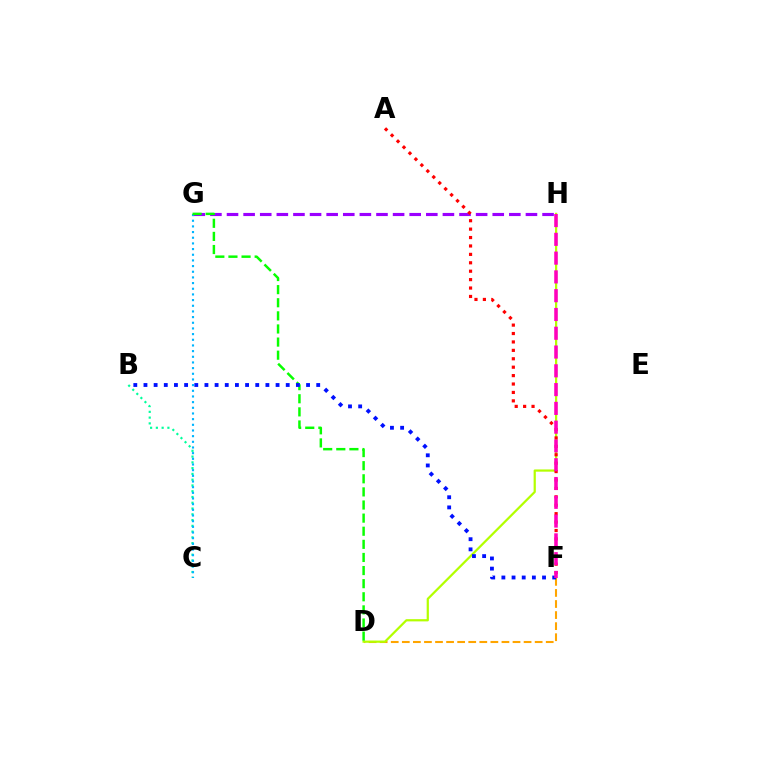{('D', 'F'): [{'color': '#ffa500', 'line_style': 'dashed', 'thickness': 1.5}], ('G', 'H'): [{'color': '#9b00ff', 'line_style': 'dashed', 'thickness': 2.26}], ('D', 'H'): [{'color': '#b3ff00', 'line_style': 'solid', 'thickness': 1.6}], ('B', 'C'): [{'color': '#00ff9d', 'line_style': 'dotted', 'thickness': 1.57}], ('C', 'G'): [{'color': '#00b5ff', 'line_style': 'dotted', 'thickness': 1.54}], ('D', 'G'): [{'color': '#08ff00', 'line_style': 'dashed', 'thickness': 1.78}], ('B', 'F'): [{'color': '#0010ff', 'line_style': 'dotted', 'thickness': 2.76}], ('A', 'F'): [{'color': '#ff0000', 'line_style': 'dotted', 'thickness': 2.29}], ('F', 'H'): [{'color': '#ff00bd', 'line_style': 'dashed', 'thickness': 2.55}]}